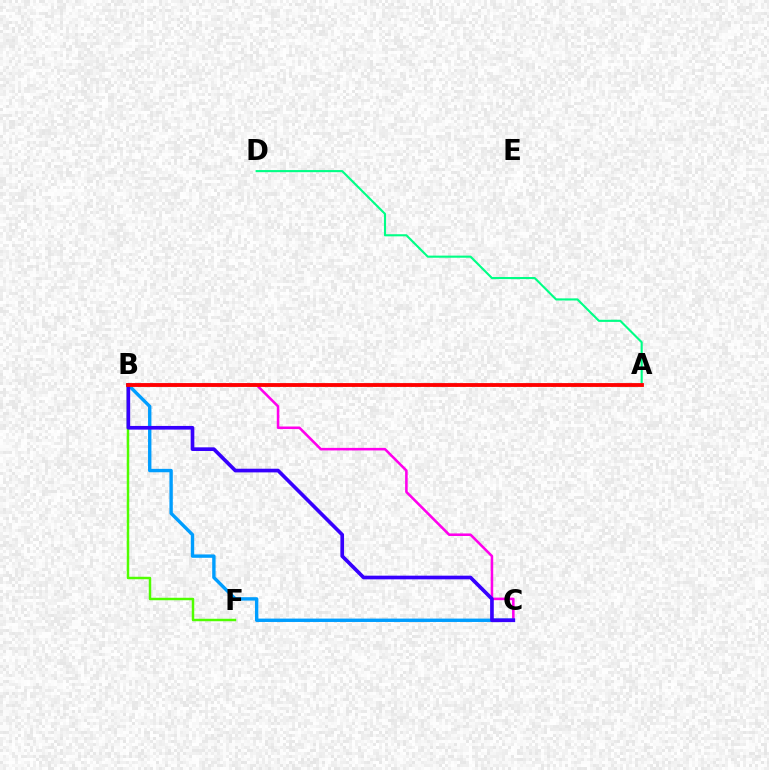{('B', 'F'): [{'color': '#4fff00', 'line_style': 'solid', 'thickness': 1.77}], ('B', 'C'): [{'color': '#ff00ed', 'line_style': 'solid', 'thickness': 1.84}, {'color': '#009eff', 'line_style': 'solid', 'thickness': 2.43}, {'color': '#3700ff', 'line_style': 'solid', 'thickness': 2.64}], ('A', 'D'): [{'color': '#00ff86', 'line_style': 'solid', 'thickness': 1.52}], ('A', 'B'): [{'color': '#ffd500', 'line_style': 'dotted', 'thickness': 2.0}, {'color': '#ff0000', 'line_style': 'solid', 'thickness': 2.75}]}